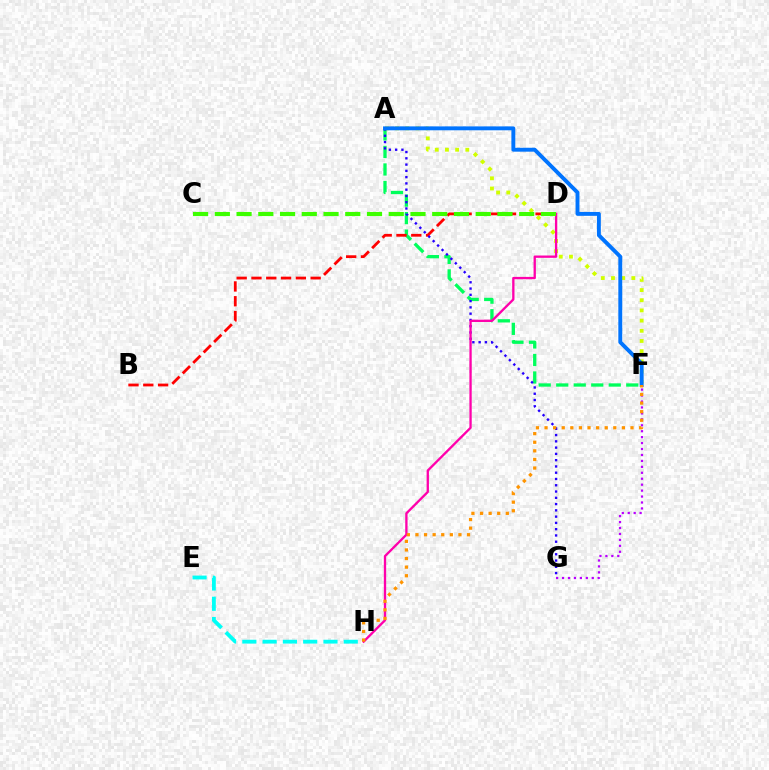{('F', 'G'): [{'color': '#b900ff', 'line_style': 'dotted', 'thickness': 1.61}], ('E', 'H'): [{'color': '#00fff6', 'line_style': 'dashed', 'thickness': 2.76}], ('A', 'F'): [{'color': '#00ff5c', 'line_style': 'dashed', 'thickness': 2.38}, {'color': '#d1ff00', 'line_style': 'dotted', 'thickness': 2.77}, {'color': '#0074ff', 'line_style': 'solid', 'thickness': 2.81}], ('B', 'D'): [{'color': '#ff0000', 'line_style': 'dashed', 'thickness': 2.01}], ('A', 'G'): [{'color': '#2500ff', 'line_style': 'dotted', 'thickness': 1.7}], ('D', 'H'): [{'color': '#ff00ac', 'line_style': 'solid', 'thickness': 1.67}], ('F', 'H'): [{'color': '#ff9400', 'line_style': 'dotted', 'thickness': 2.34}], ('C', 'D'): [{'color': '#3dff00', 'line_style': 'dashed', 'thickness': 2.95}]}